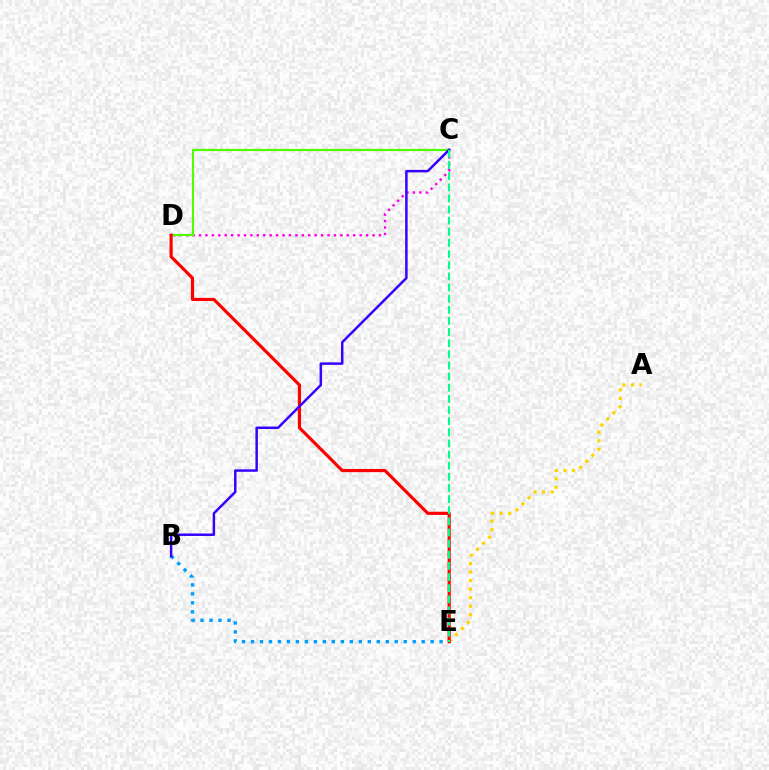{('B', 'E'): [{'color': '#009eff', 'line_style': 'dotted', 'thickness': 2.44}], ('A', 'E'): [{'color': '#ffd500', 'line_style': 'dotted', 'thickness': 2.32}], ('C', 'D'): [{'color': '#ff00ed', 'line_style': 'dotted', 'thickness': 1.75}, {'color': '#4fff00', 'line_style': 'solid', 'thickness': 1.56}], ('D', 'E'): [{'color': '#ff0000', 'line_style': 'solid', 'thickness': 2.28}], ('B', 'C'): [{'color': '#3700ff', 'line_style': 'solid', 'thickness': 1.79}], ('C', 'E'): [{'color': '#00ff86', 'line_style': 'dashed', 'thickness': 1.51}]}